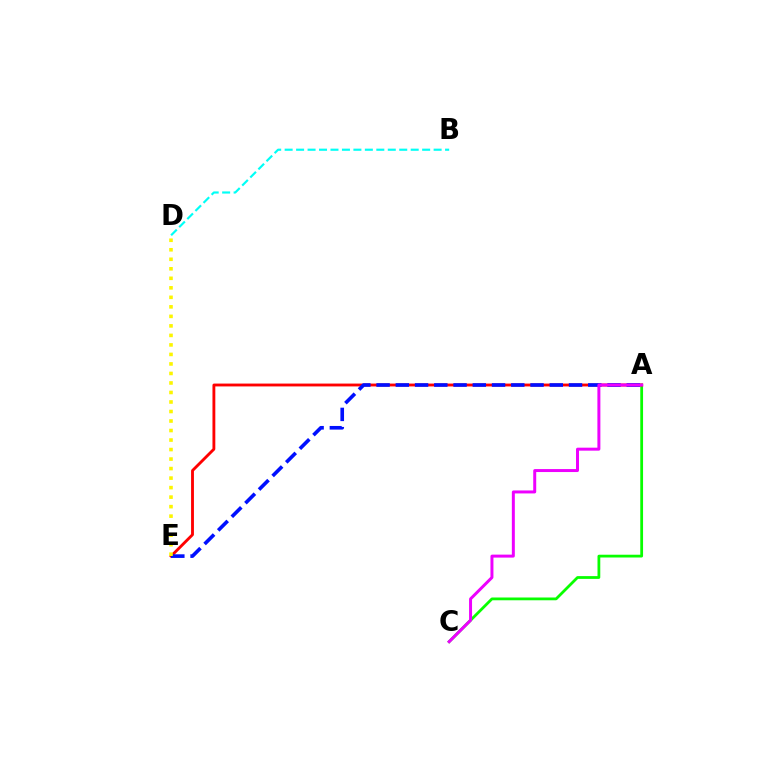{('A', 'C'): [{'color': '#08ff00', 'line_style': 'solid', 'thickness': 2.0}, {'color': '#ee00ff', 'line_style': 'solid', 'thickness': 2.14}], ('A', 'E'): [{'color': '#ff0000', 'line_style': 'solid', 'thickness': 2.05}, {'color': '#0010ff', 'line_style': 'dashed', 'thickness': 2.61}], ('B', 'D'): [{'color': '#00fff6', 'line_style': 'dashed', 'thickness': 1.56}], ('D', 'E'): [{'color': '#fcf500', 'line_style': 'dotted', 'thickness': 2.58}]}